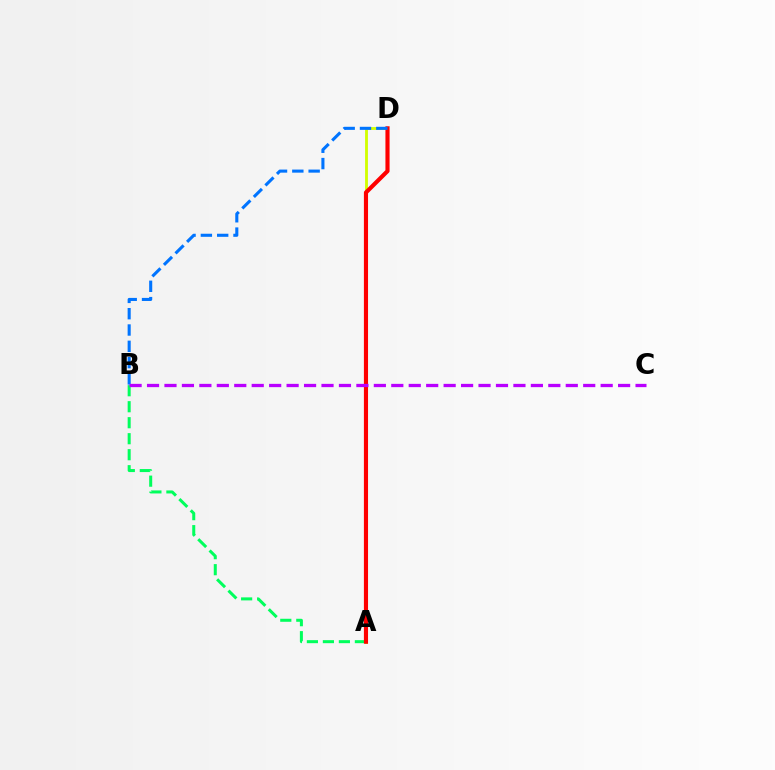{('A', 'D'): [{'color': '#d1ff00', 'line_style': 'solid', 'thickness': 2.05}, {'color': '#ff0000', 'line_style': 'solid', 'thickness': 2.98}], ('A', 'B'): [{'color': '#00ff5c', 'line_style': 'dashed', 'thickness': 2.17}], ('B', 'D'): [{'color': '#0074ff', 'line_style': 'dashed', 'thickness': 2.22}], ('B', 'C'): [{'color': '#b900ff', 'line_style': 'dashed', 'thickness': 2.37}]}